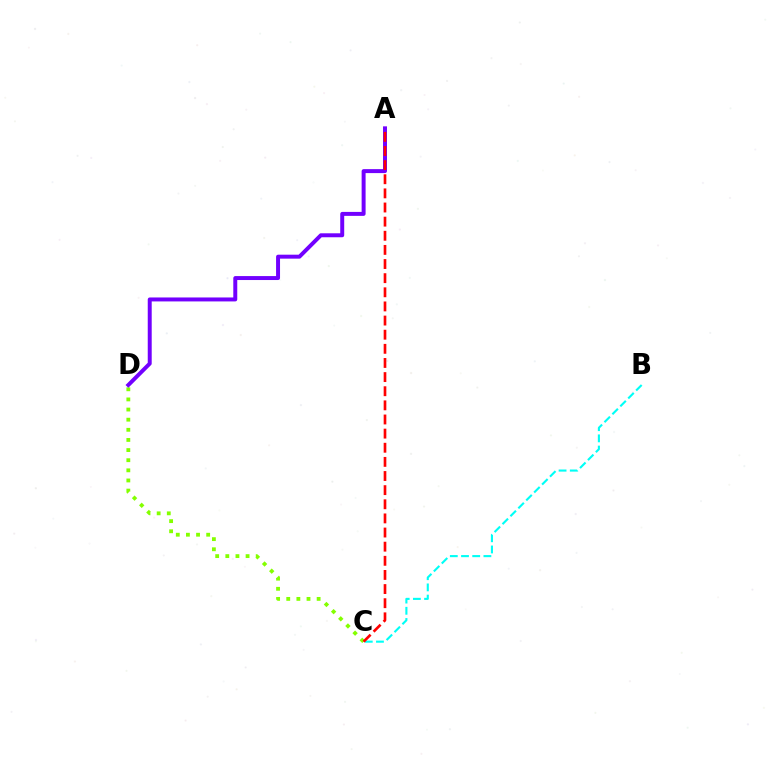{('B', 'C'): [{'color': '#00fff6', 'line_style': 'dashed', 'thickness': 1.52}], ('C', 'D'): [{'color': '#84ff00', 'line_style': 'dotted', 'thickness': 2.75}], ('A', 'D'): [{'color': '#7200ff', 'line_style': 'solid', 'thickness': 2.85}], ('A', 'C'): [{'color': '#ff0000', 'line_style': 'dashed', 'thickness': 1.92}]}